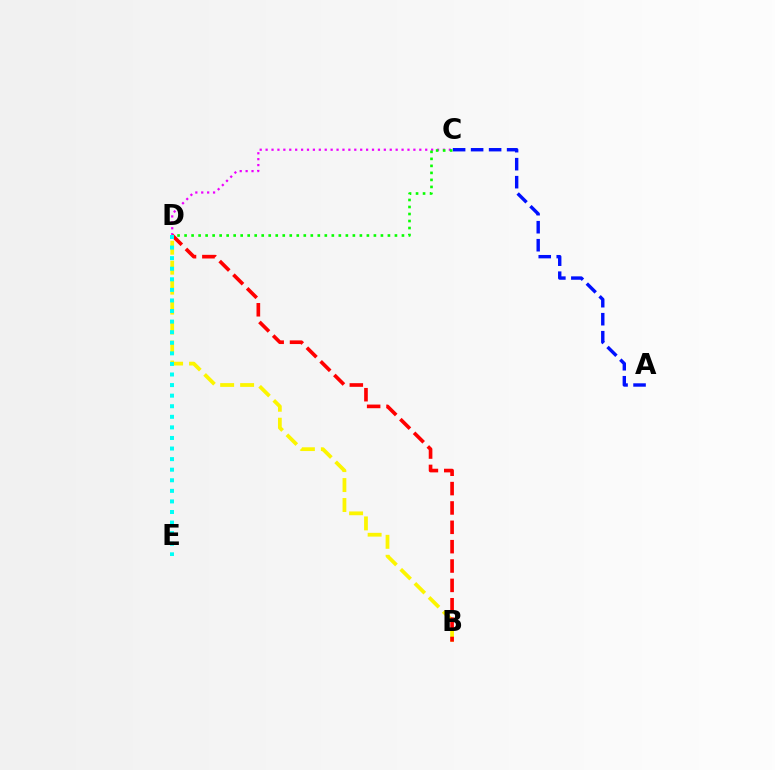{('A', 'C'): [{'color': '#0010ff', 'line_style': 'dashed', 'thickness': 2.45}], ('B', 'D'): [{'color': '#fcf500', 'line_style': 'dashed', 'thickness': 2.71}, {'color': '#ff0000', 'line_style': 'dashed', 'thickness': 2.63}], ('C', 'D'): [{'color': '#ee00ff', 'line_style': 'dotted', 'thickness': 1.61}, {'color': '#08ff00', 'line_style': 'dotted', 'thickness': 1.91}], ('D', 'E'): [{'color': '#00fff6', 'line_style': 'dotted', 'thickness': 2.87}]}